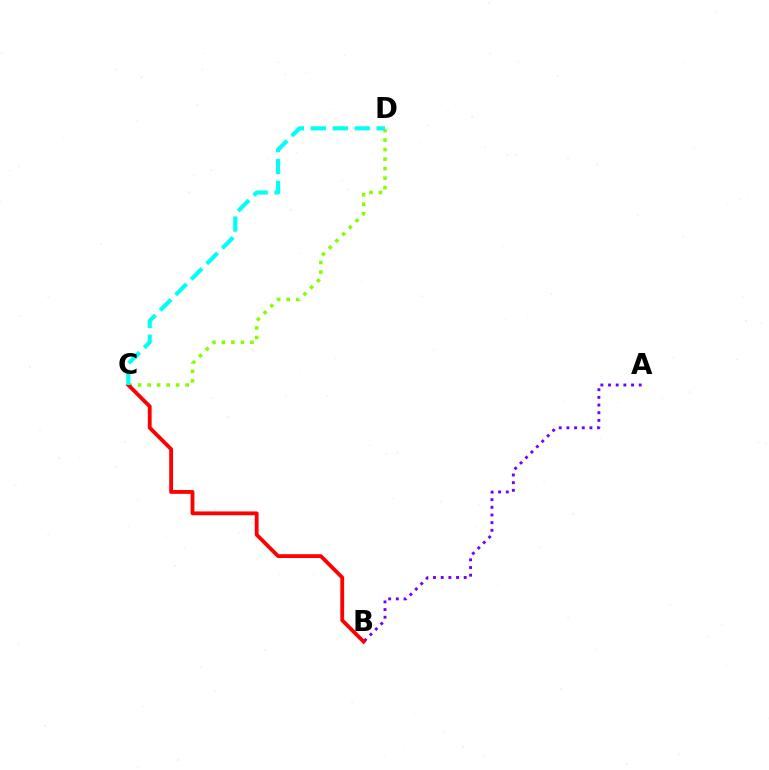{('A', 'B'): [{'color': '#7200ff', 'line_style': 'dotted', 'thickness': 2.08}], ('C', 'D'): [{'color': '#84ff00', 'line_style': 'dotted', 'thickness': 2.58}, {'color': '#00fff6', 'line_style': 'dashed', 'thickness': 2.98}], ('B', 'C'): [{'color': '#ff0000', 'line_style': 'solid', 'thickness': 2.75}]}